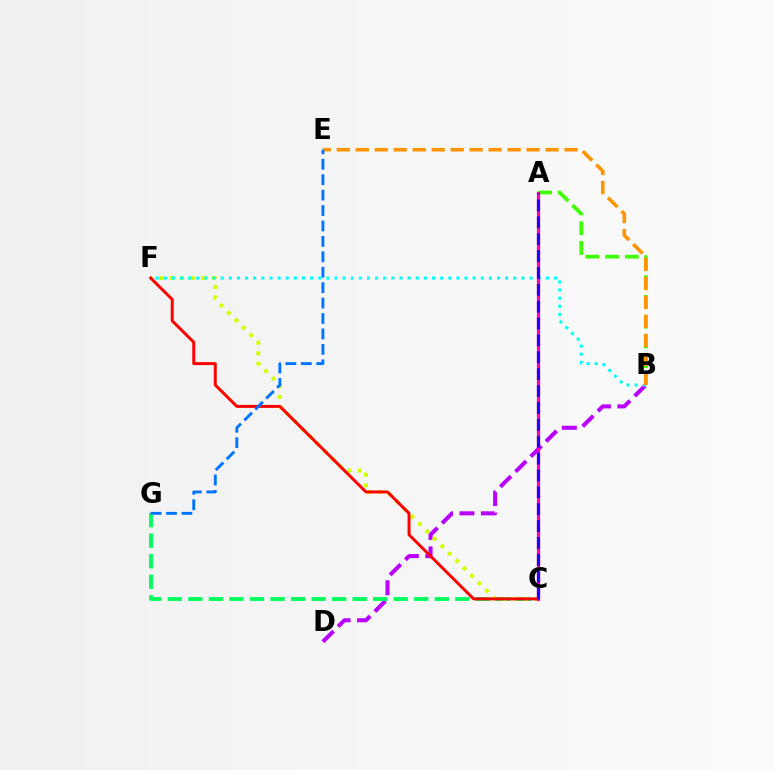{('B', 'D'): [{'color': '#b900ff', 'line_style': 'dashed', 'thickness': 2.92}], ('C', 'G'): [{'color': '#00ff5c', 'line_style': 'dashed', 'thickness': 2.79}], ('C', 'F'): [{'color': '#d1ff00', 'line_style': 'dotted', 'thickness': 2.86}, {'color': '#ff0000', 'line_style': 'solid', 'thickness': 2.13}], ('A', 'B'): [{'color': '#3dff00', 'line_style': 'dashed', 'thickness': 2.68}], ('B', 'F'): [{'color': '#00fff6', 'line_style': 'dotted', 'thickness': 2.21}], ('A', 'C'): [{'color': '#ff00ac', 'line_style': 'solid', 'thickness': 2.3}, {'color': '#2500ff', 'line_style': 'dashed', 'thickness': 2.29}], ('B', 'E'): [{'color': '#ff9400', 'line_style': 'dashed', 'thickness': 2.58}], ('E', 'G'): [{'color': '#0074ff', 'line_style': 'dashed', 'thickness': 2.1}]}